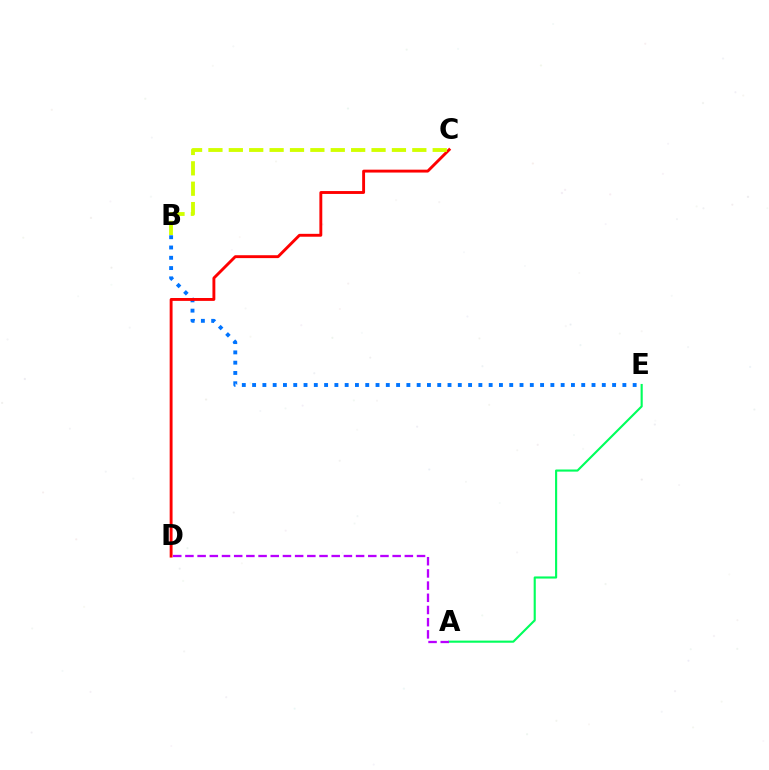{('B', 'E'): [{'color': '#0074ff', 'line_style': 'dotted', 'thickness': 2.79}], ('A', 'E'): [{'color': '#00ff5c', 'line_style': 'solid', 'thickness': 1.53}], ('C', 'D'): [{'color': '#ff0000', 'line_style': 'solid', 'thickness': 2.08}], ('B', 'C'): [{'color': '#d1ff00', 'line_style': 'dashed', 'thickness': 2.77}], ('A', 'D'): [{'color': '#b900ff', 'line_style': 'dashed', 'thickness': 1.66}]}